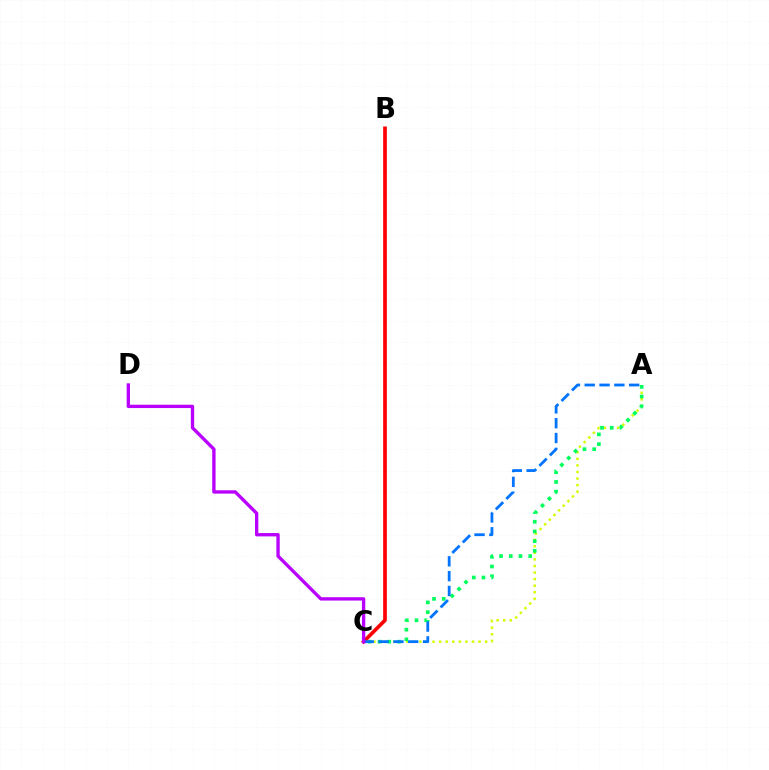{('A', 'C'): [{'color': '#d1ff00', 'line_style': 'dotted', 'thickness': 1.79}, {'color': '#00ff5c', 'line_style': 'dotted', 'thickness': 2.64}, {'color': '#0074ff', 'line_style': 'dashed', 'thickness': 2.01}], ('B', 'C'): [{'color': '#ff0000', 'line_style': 'solid', 'thickness': 2.65}], ('C', 'D'): [{'color': '#b900ff', 'line_style': 'solid', 'thickness': 2.4}]}